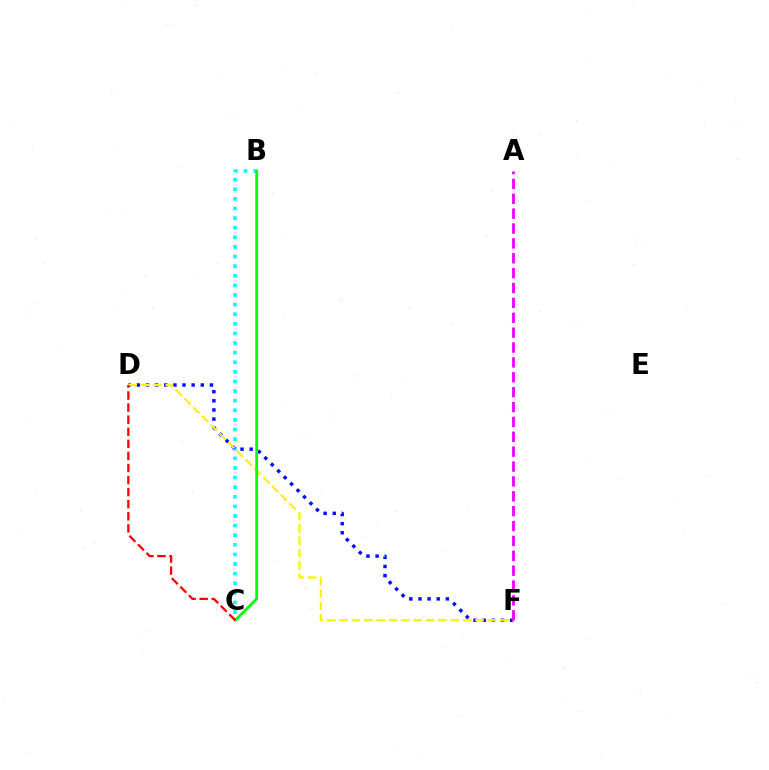{('B', 'C'): [{'color': '#00fff6', 'line_style': 'dotted', 'thickness': 2.61}, {'color': '#08ff00', 'line_style': 'solid', 'thickness': 2.01}], ('D', 'F'): [{'color': '#0010ff', 'line_style': 'dotted', 'thickness': 2.48}, {'color': '#fcf500', 'line_style': 'dashed', 'thickness': 1.68}], ('A', 'F'): [{'color': '#ee00ff', 'line_style': 'dashed', 'thickness': 2.02}], ('C', 'D'): [{'color': '#ff0000', 'line_style': 'dashed', 'thickness': 1.64}]}